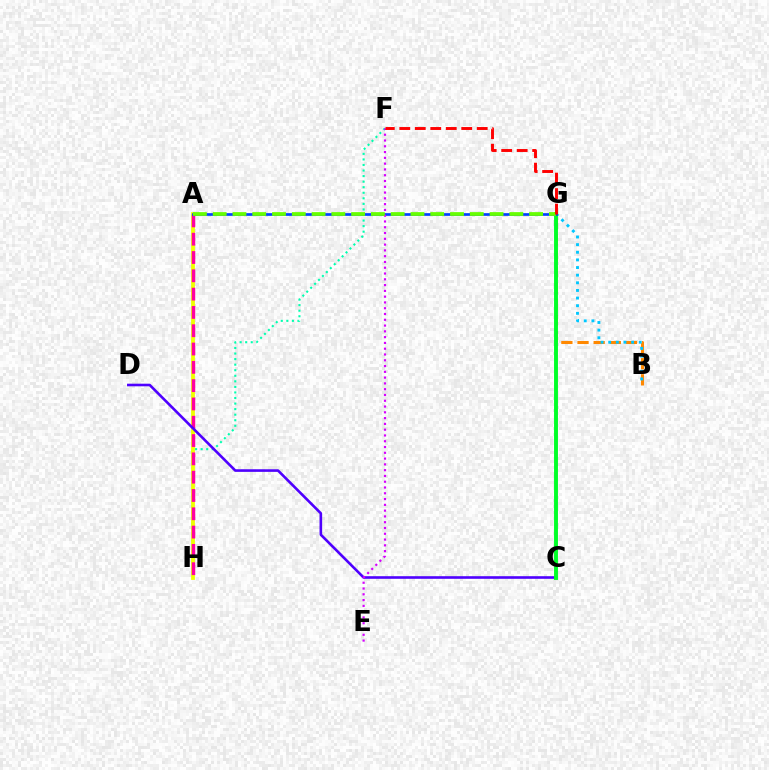{('F', 'H'): [{'color': '#00ffaf', 'line_style': 'dotted', 'thickness': 1.51}], ('A', 'H'): [{'color': '#eeff00', 'line_style': 'solid', 'thickness': 2.73}, {'color': '#ff00a0', 'line_style': 'dashed', 'thickness': 2.49}], ('B', 'G'): [{'color': '#ff8800', 'line_style': 'dashed', 'thickness': 2.19}, {'color': '#00c7ff', 'line_style': 'dotted', 'thickness': 2.07}], ('C', 'D'): [{'color': '#4f00ff', 'line_style': 'solid', 'thickness': 1.88}], ('C', 'G'): [{'color': '#00ff27', 'line_style': 'solid', 'thickness': 2.81}], ('A', 'G'): [{'color': '#003fff', 'line_style': 'solid', 'thickness': 1.93}, {'color': '#66ff00', 'line_style': 'dashed', 'thickness': 2.69}], ('E', 'F'): [{'color': '#d600ff', 'line_style': 'dotted', 'thickness': 1.57}], ('F', 'G'): [{'color': '#ff0000', 'line_style': 'dashed', 'thickness': 2.1}]}